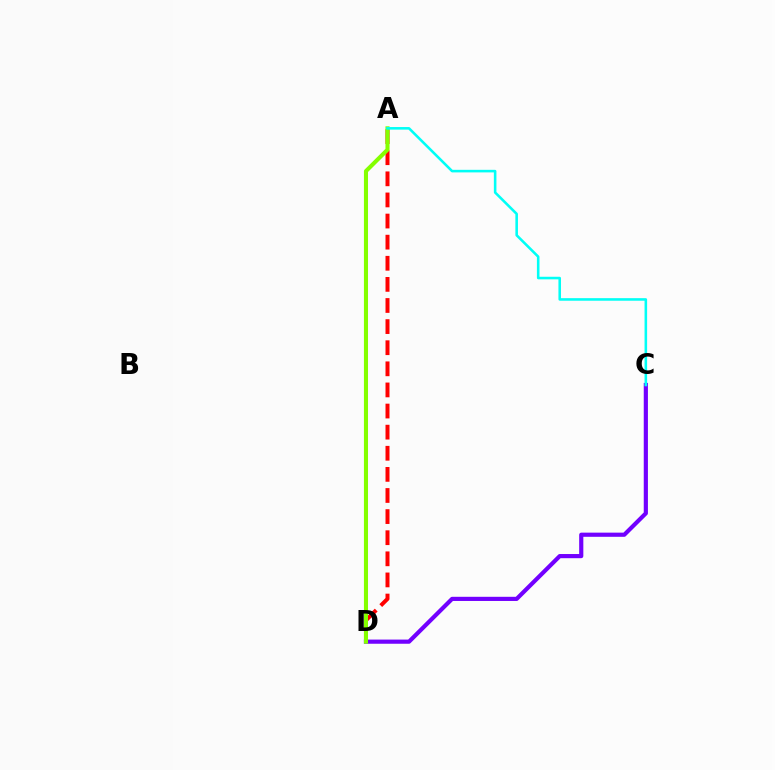{('A', 'D'): [{'color': '#ff0000', 'line_style': 'dashed', 'thickness': 2.87}, {'color': '#84ff00', 'line_style': 'solid', 'thickness': 2.94}], ('C', 'D'): [{'color': '#7200ff', 'line_style': 'solid', 'thickness': 3.0}], ('A', 'C'): [{'color': '#00fff6', 'line_style': 'solid', 'thickness': 1.85}]}